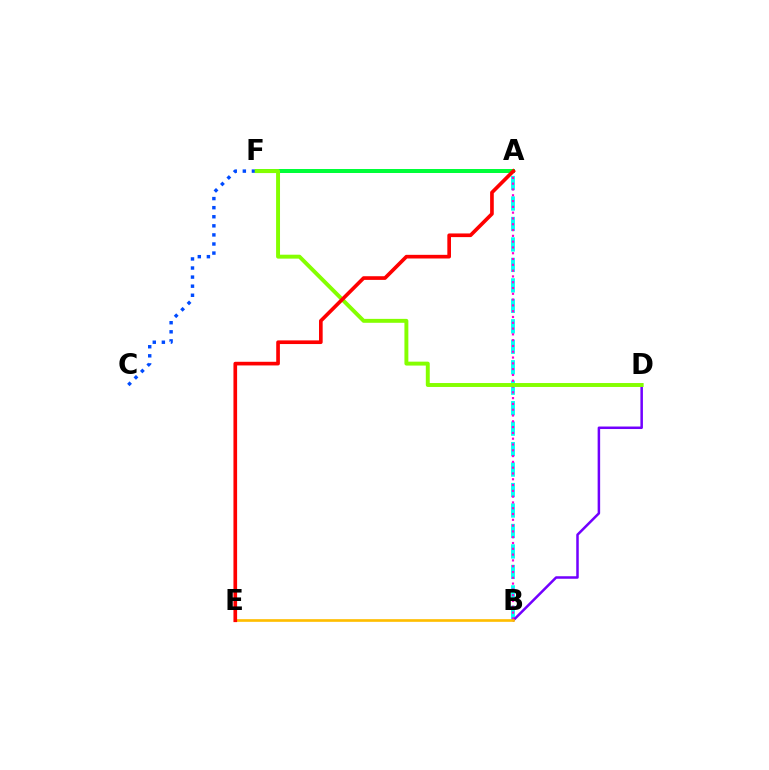{('A', 'B'): [{'color': '#00fff6', 'line_style': 'dashed', 'thickness': 2.78}, {'color': '#ff00cf', 'line_style': 'dotted', 'thickness': 1.57}], ('A', 'F'): [{'color': '#00ff39', 'line_style': 'solid', 'thickness': 2.88}], ('B', 'D'): [{'color': '#7200ff', 'line_style': 'solid', 'thickness': 1.81}], ('B', 'E'): [{'color': '#ffbd00', 'line_style': 'solid', 'thickness': 1.92}], ('C', 'F'): [{'color': '#004bff', 'line_style': 'dotted', 'thickness': 2.47}], ('D', 'F'): [{'color': '#84ff00', 'line_style': 'solid', 'thickness': 2.83}], ('A', 'E'): [{'color': '#ff0000', 'line_style': 'solid', 'thickness': 2.64}]}